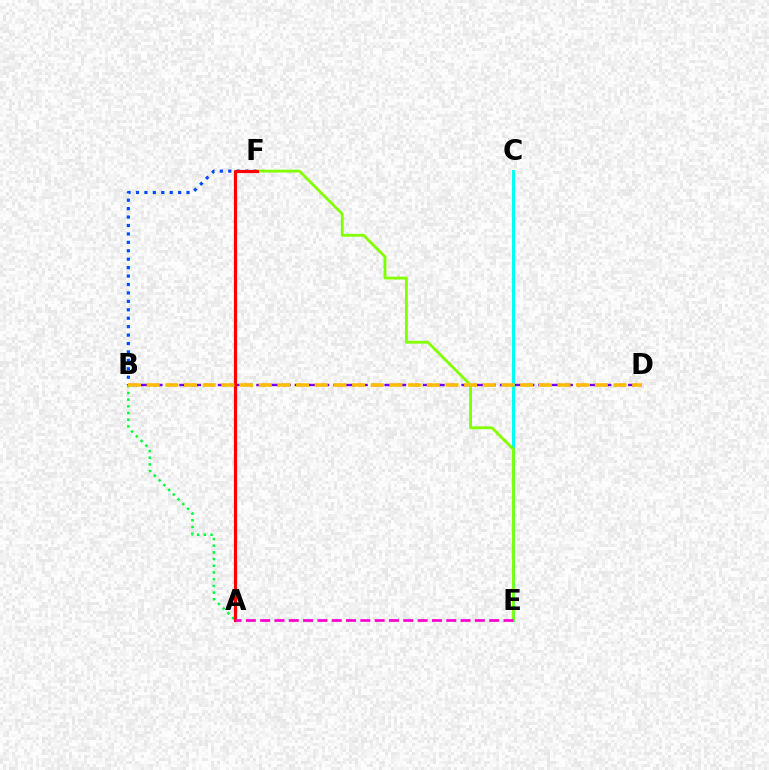{('B', 'D'): [{'color': '#7200ff', 'line_style': 'dashed', 'thickness': 1.74}, {'color': '#ffbd00', 'line_style': 'dashed', 'thickness': 2.54}], ('C', 'E'): [{'color': '#00fff6', 'line_style': 'solid', 'thickness': 2.13}], ('A', 'B'): [{'color': '#00ff39', 'line_style': 'dotted', 'thickness': 1.82}], ('B', 'F'): [{'color': '#004bff', 'line_style': 'dotted', 'thickness': 2.29}], ('E', 'F'): [{'color': '#84ff00', 'line_style': 'solid', 'thickness': 2.04}], ('A', 'F'): [{'color': '#ff0000', 'line_style': 'solid', 'thickness': 2.3}], ('A', 'E'): [{'color': '#ff00cf', 'line_style': 'dashed', 'thickness': 1.94}]}